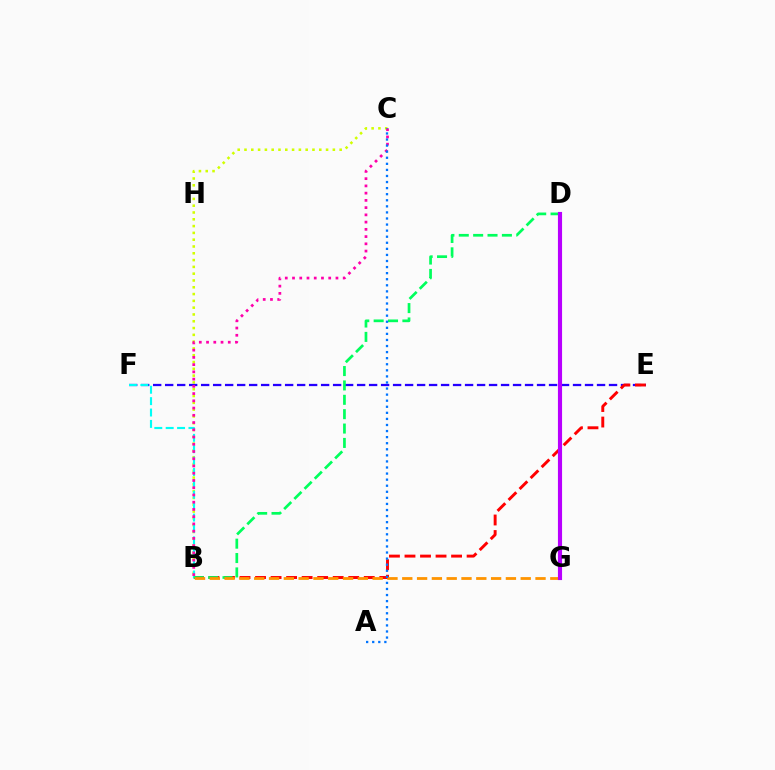{('B', 'C'): [{'color': '#d1ff00', 'line_style': 'dotted', 'thickness': 1.85}, {'color': '#ff00ac', 'line_style': 'dotted', 'thickness': 1.97}], ('E', 'F'): [{'color': '#2500ff', 'line_style': 'dashed', 'thickness': 1.63}], ('B', 'E'): [{'color': '#ff0000', 'line_style': 'dashed', 'thickness': 2.11}], ('D', 'G'): [{'color': '#3dff00', 'line_style': 'dotted', 'thickness': 1.95}, {'color': '#b900ff', 'line_style': 'solid', 'thickness': 2.98}], ('B', 'F'): [{'color': '#00fff6', 'line_style': 'dashed', 'thickness': 1.55}], ('B', 'D'): [{'color': '#00ff5c', 'line_style': 'dashed', 'thickness': 1.95}], ('B', 'G'): [{'color': '#ff9400', 'line_style': 'dashed', 'thickness': 2.01}], ('A', 'C'): [{'color': '#0074ff', 'line_style': 'dotted', 'thickness': 1.65}]}